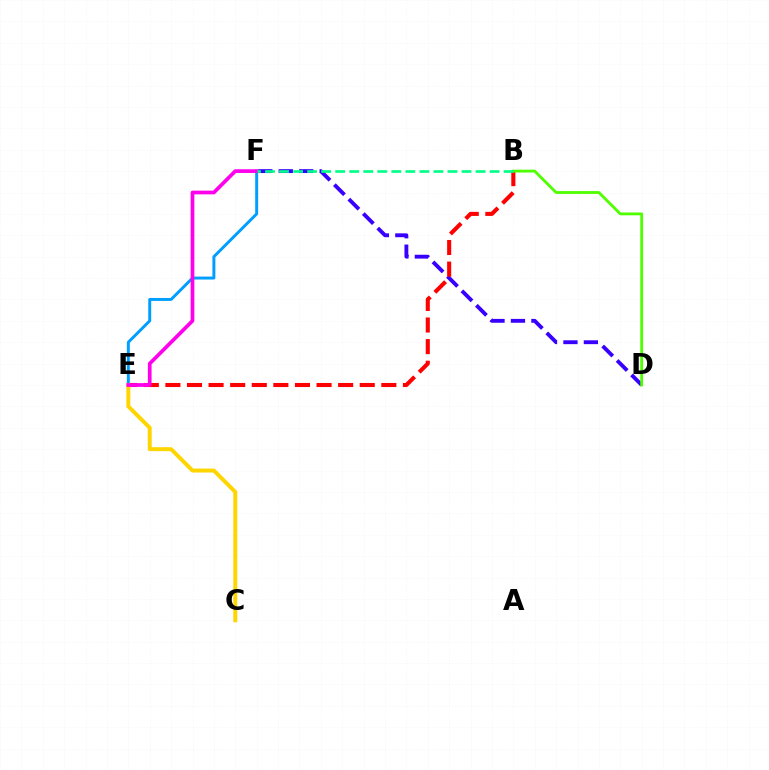{('D', 'F'): [{'color': '#3700ff', 'line_style': 'dashed', 'thickness': 2.78}], ('E', 'F'): [{'color': '#009eff', 'line_style': 'solid', 'thickness': 2.13}, {'color': '#ff00ed', 'line_style': 'solid', 'thickness': 2.67}], ('B', 'E'): [{'color': '#ff0000', 'line_style': 'dashed', 'thickness': 2.93}], ('C', 'E'): [{'color': '#ffd500', 'line_style': 'solid', 'thickness': 2.84}], ('B', 'D'): [{'color': '#4fff00', 'line_style': 'solid', 'thickness': 2.03}], ('B', 'F'): [{'color': '#00ff86', 'line_style': 'dashed', 'thickness': 1.91}]}